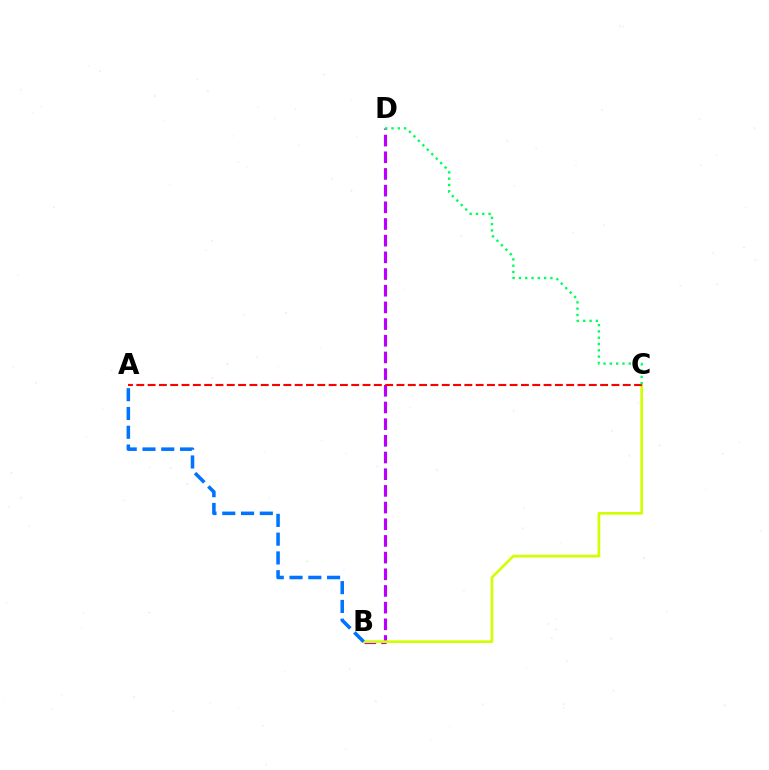{('B', 'D'): [{'color': '#b900ff', 'line_style': 'dashed', 'thickness': 2.27}], ('B', 'C'): [{'color': '#d1ff00', 'line_style': 'solid', 'thickness': 1.93}], ('A', 'C'): [{'color': '#ff0000', 'line_style': 'dashed', 'thickness': 1.54}], ('C', 'D'): [{'color': '#00ff5c', 'line_style': 'dotted', 'thickness': 1.71}], ('A', 'B'): [{'color': '#0074ff', 'line_style': 'dashed', 'thickness': 2.55}]}